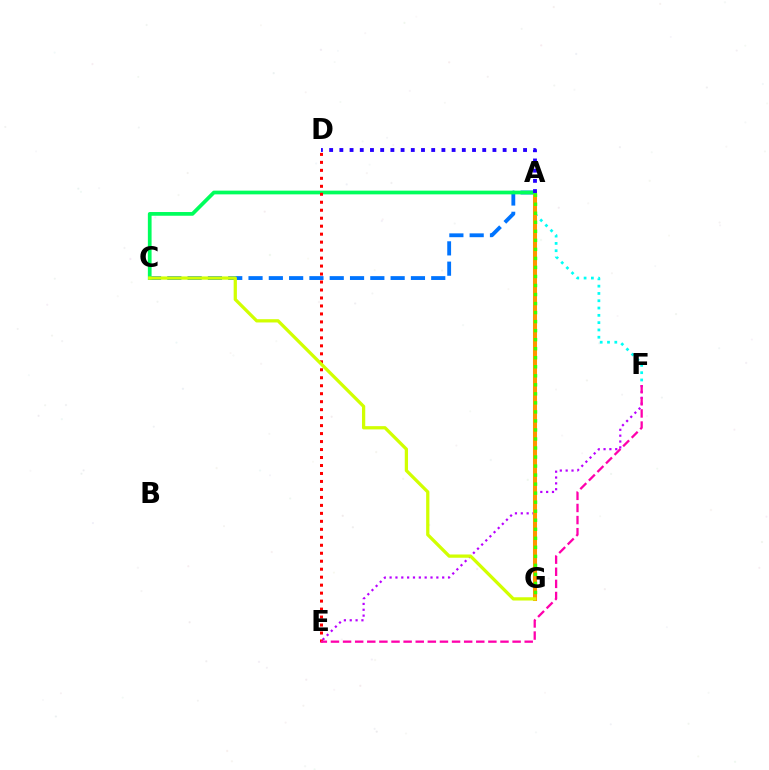{('E', 'F'): [{'color': '#b900ff', 'line_style': 'dotted', 'thickness': 1.59}, {'color': '#ff00ac', 'line_style': 'dashed', 'thickness': 1.65}], ('A', 'C'): [{'color': '#0074ff', 'line_style': 'dashed', 'thickness': 2.76}, {'color': '#00ff5c', 'line_style': 'solid', 'thickness': 2.68}], ('A', 'F'): [{'color': '#00fff6', 'line_style': 'dotted', 'thickness': 1.98}], ('A', 'G'): [{'color': '#ff9400', 'line_style': 'solid', 'thickness': 2.91}, {'color': '#3dff00', 'line_style': 'dotted', 'thickness': 2.45}], ('D', 'E'): [{'color': '#ff0000', 'line_style': 'dotted', 'thickness': 2.17}], ('A', 'D'): [{'color': '#2500ff', 'line_style': 'dotted', 'thickness': 2.77}], ('C', 'G'): [{'color': '#d1ff00', 'line_style': 'solid', 'thickness': 2.35}]}